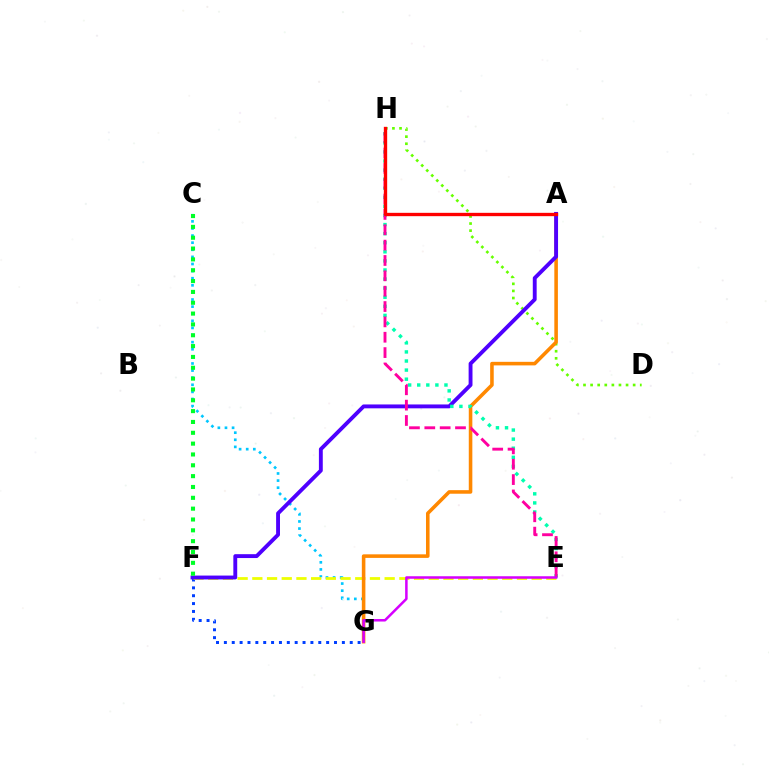{('F', 'G'): [{'color': '#003fff', 'line_style': 'dotted', 'thickness': 2.14}], ('C', 'G'): [{'color': '#00c7ff', 'line_style': 'dotted', 'thickness': 1.93}], ('E', 'F'): [{'color': '#eeff00', 'line_style': 'dashed', 'thickness': 2.0}], ('D', 'H'): [{'color': '#66ff00', 'line_style': 'dotted', 'thickness': 1.93}], ('A', 'G'): [{'color': '#ff8800', 'line_style': 'solid', 'thickness': 2.57}], ('A', 'F'): [{'color': '#4f00ff', 'line_style': 'solid', 'thickness': 2.79}], ('E', 'H'): [{'color': '#00ffaf', 'line_style': 'dotted', 'thickness': 2.47}, {'color': '#ff00a0', 'line_style': 'dashed', 'thickness': 2.09}], ('E', 'G'): [{'color': '#d600ff', 'line_style': 'solid', 'thickness': 1.81}], ('A', 'H'): [{'color': '#ff0000', 'line_style': 'solid', 'thickness': 2.4}], ('C', 'F'): [{'color': '#00ff27', 'line_style': 'dotted', 'thickness': 2.94}]}